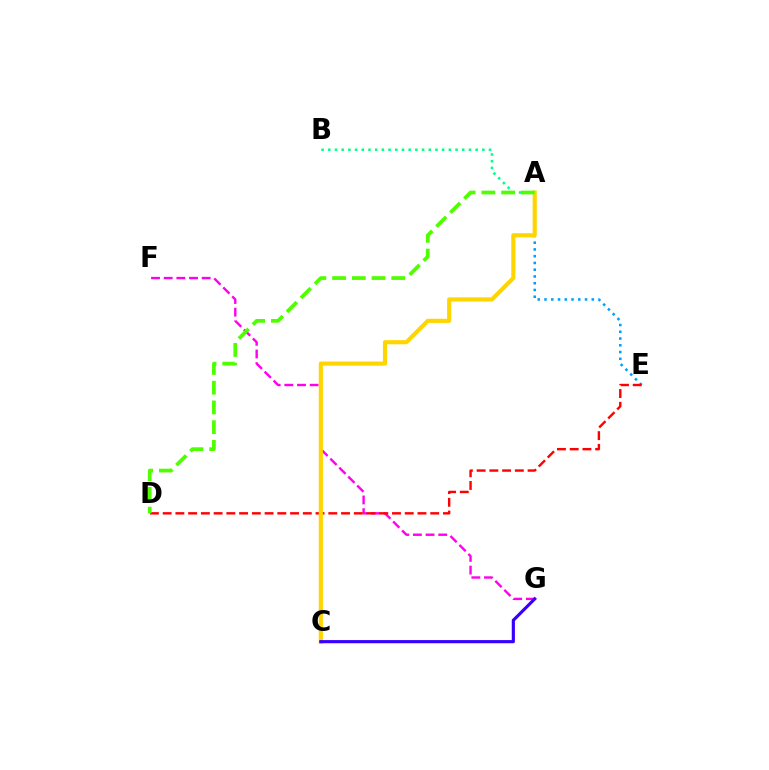{('F', 'G'): [{'color': '#ff00ed', 'line_style': 'dashed', 'thickness': 1.72}], ('A', 'B'): [{'color': '#00ff86', 'line_style': 'dotted', 'thickness': 1.82}], ('A', 'E'): [{'color': '#009eff', 'line_style': 'dotted', 'thickness': 1.84}], ('D', 'E'): [{'color': '#ff0000', 'line_style': 'dashed', 'thickness': 1.73}], ('A', 'C'): [{'color': '#ffd500', 'line_style': 'solid', 'thickness': 2.99}], ('C', 'G'): [{'color': '#3700ff', 'line_style': 'solid', 'thickness': 2.27}], ('A', 'D'): [{'color': '#4fff00', 'line_style': 'dashed', 'thickness': 2.68}]}